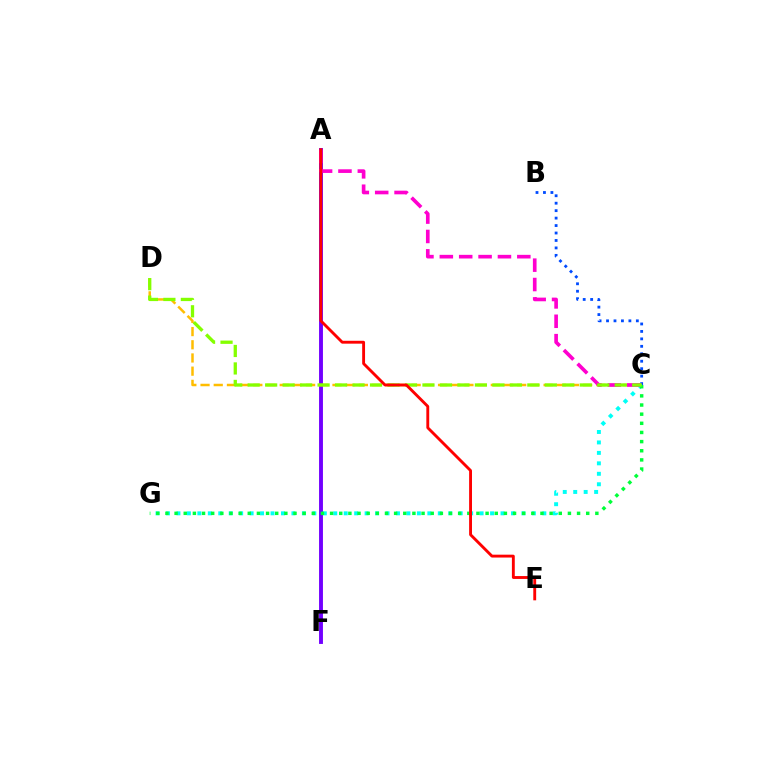{('A', 'F'): [{'color': '#7200ff', 'line_style': 'solid', 'thickness': 2.8}], ('B', 'C'): [{'color': '#004bff', 'line_style': 'dotted', 'thickness': 2.03}], ('C', 'D'): [{'color': '#ffbd00', 'line_style': 'dashed', 'thickness': 1.79}, {'color': '#84ff00', 'line_style': 'dashed', 'thickness': 2.37}], ('C', 'G'): [{'color': '#00fff6', 'line_style': 'dotted', 'thickness': 2.84}, {'color': '#00ff39', 'line_style': 'dotted', 'thickness': 2.49}], ('A', 'C'): [{'color': '#ff00cf', 'line_style': 'dashed', 'thickness': 2.63}], ('A', 'E'): [{'color': '#ff0000', 'line_style': 'solid', 'thickness': 2.07}]}